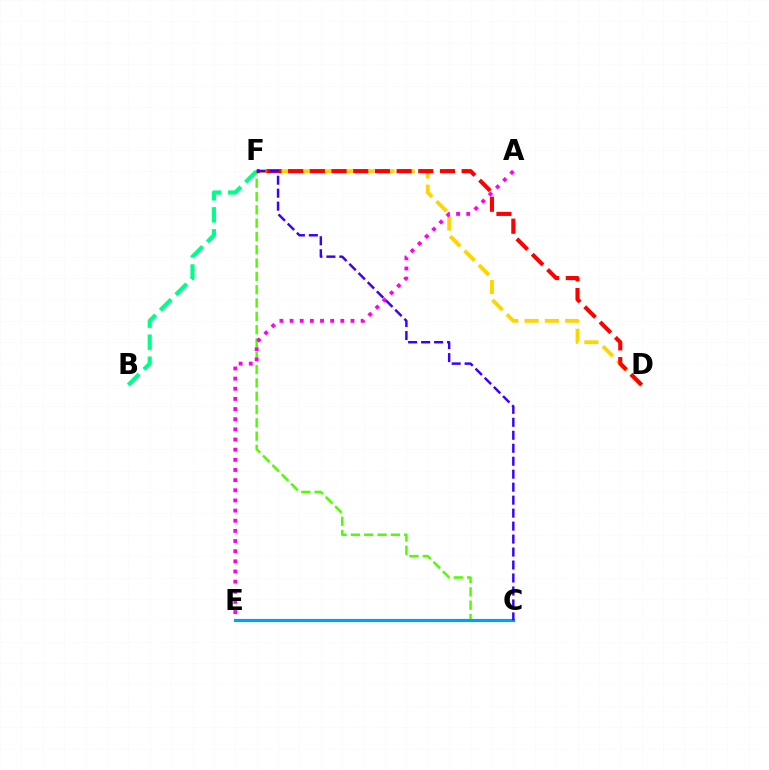{('C', 'F'): [{'color': '#4fff00', 'line_style': 'dashed', 'thickness': 1.81}, {'color': '#3700ff', 'line_style': 'dashed', 'thickness': 1.76}], ('D', 'F'): [{'color': '#ffd500', 'line_style': 'dashed', 'thickness': 2.76}, {'color': '#ff0000', 'line_style': 'dashed', 'thickness': 2.95}], ('B', 'F'): [{'color': '#00ff86', 'line_style': 'dashed', 'thickness': 2.99}], ('A', 'E'): [{'color': '#ff00ed', 'line_style': 'dotted', 'thickness': 2.76}], ('C', 'E'): [{'color': '#009eff', 'line_style': 'solid', 'thickness': 2.27}]}